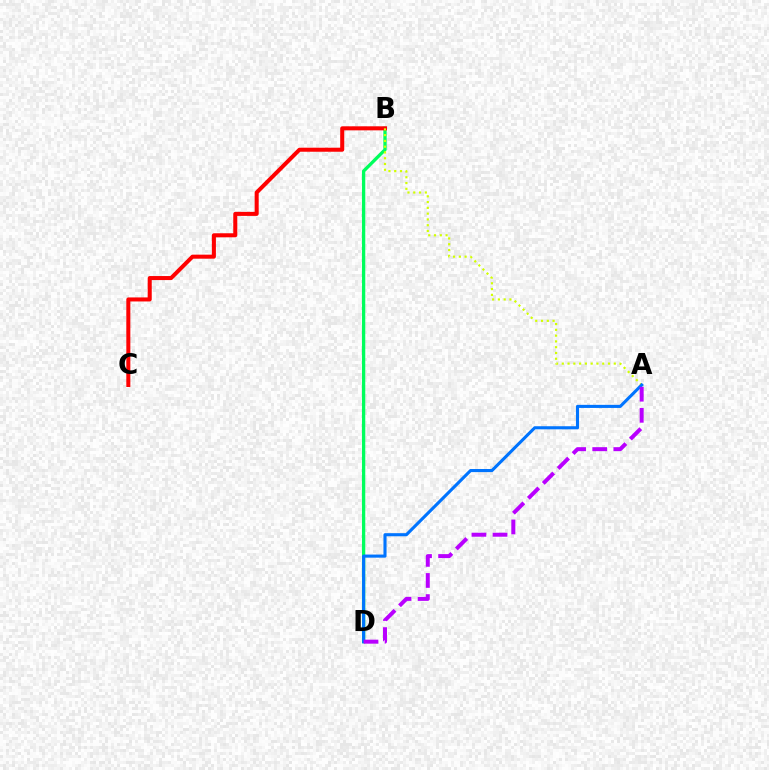{('B', 'D'): [{'color': '#00ff5c', 'line_style': 'solid', 'thickness': 2.38}], ('B', 'C'): [{'color': '#ff0000', 'line_style': 'solid', 'thickness': 2.9}], ('A', 'B'): [{'color': '#d1ff00', 'line_style': 'dotted', 'thickness': 1.57}], ('A', 'D'): [{'color': '#0074ff', 'line_style': 'solid', 'thickness': 2.23}, {'color': '#b900ff', 'line_style': 'dashed', 'thickness': 2.87}]}